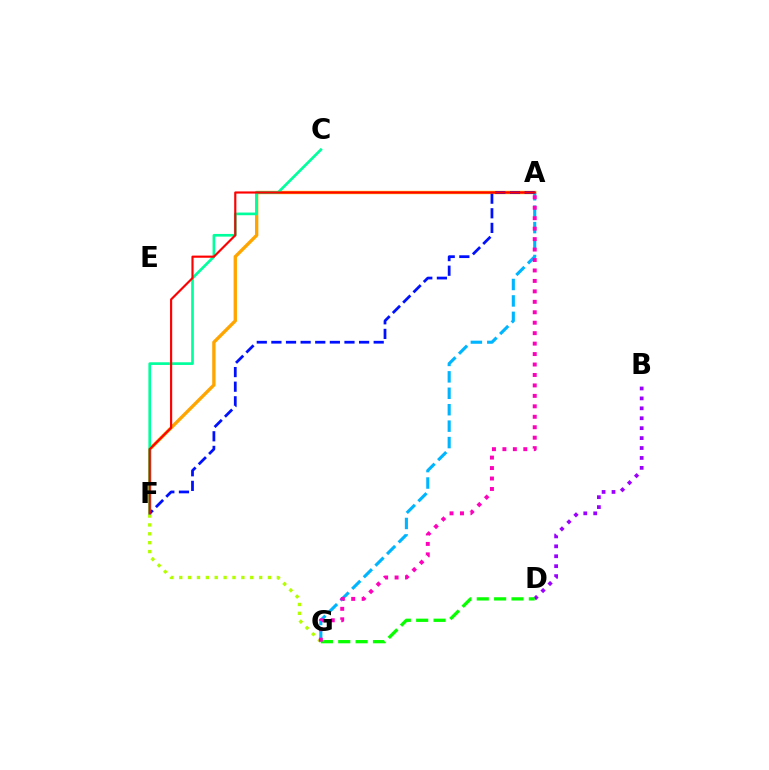{('A', 'F'): [{'color': '#ffa500', 'line_style': 'solid', 'thickness': 2.41}, {'color': '#0010ff', 'line_style': 'dashed', 'thickness': 1.99}, {'color': '#ff0000', 'line_style': 'solid', 'thickness': 1.56}], ('F', 'G'): [{'color': '#b3ff00', 'line_style': 'dotted', 'thickness': 2.41}], ('C', 'F'): [{'color': '#00ff9d', 'line_style': 'solid', 'thickness': 1.93}], ('B', 'D'): [{'color': '#9b00ff', 'line_style': 'dotted', 'thickness': 2.7}], ('A', 'G'): [{'color': '#00b5ff', 'line_style': 'dashed', 'thickness': 2.23}, {'color': '#ff00bd', 'line_style': 'dotted', 'thickness': 2.84}], ('D', 'G'): [{'color': '#08ff00', 'line_style': 'dashed', 'thickness': 2.36}]}